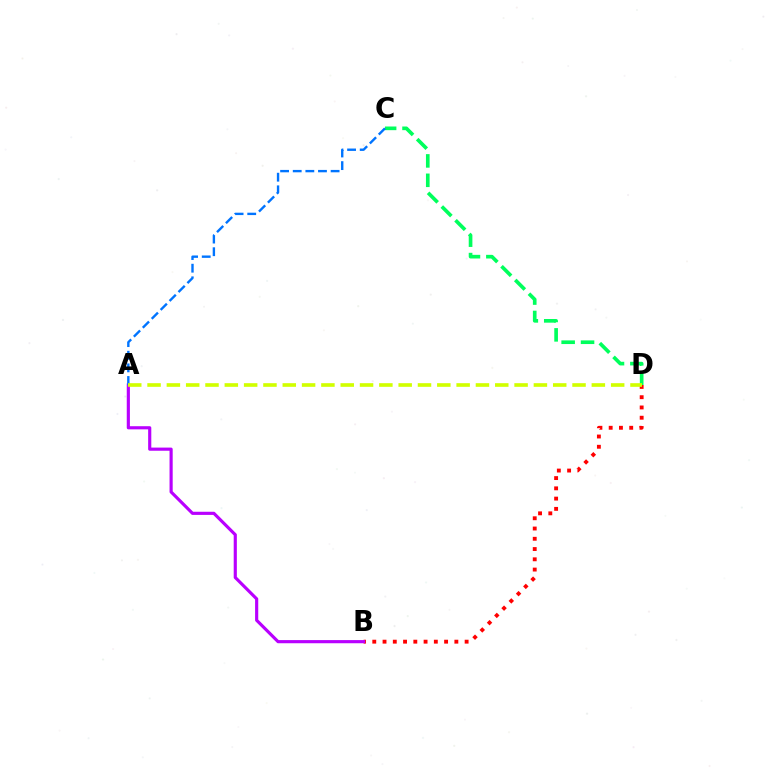{('B', 'D'): [{'color': '#ff0000', 'line_style': 'dotted', 'thickness': 2.79}], ('C', 'D'): [{'color': '#00ff5c', 'line_style': 'dashed', 'thickness': 2.64}], ('A', 'B'): [{'color': '#b900ff', 'line_style': 'solid', 'thickness': 2.27}], ('A', 'C'): [{'color': '#0074ff', 'line_style': 'dashed', 'thickness': 1.72}], ('A', 'D'): [{'color': '#d1ff00', 'line_style': 'dashed', 'thickness': 2.62}]}